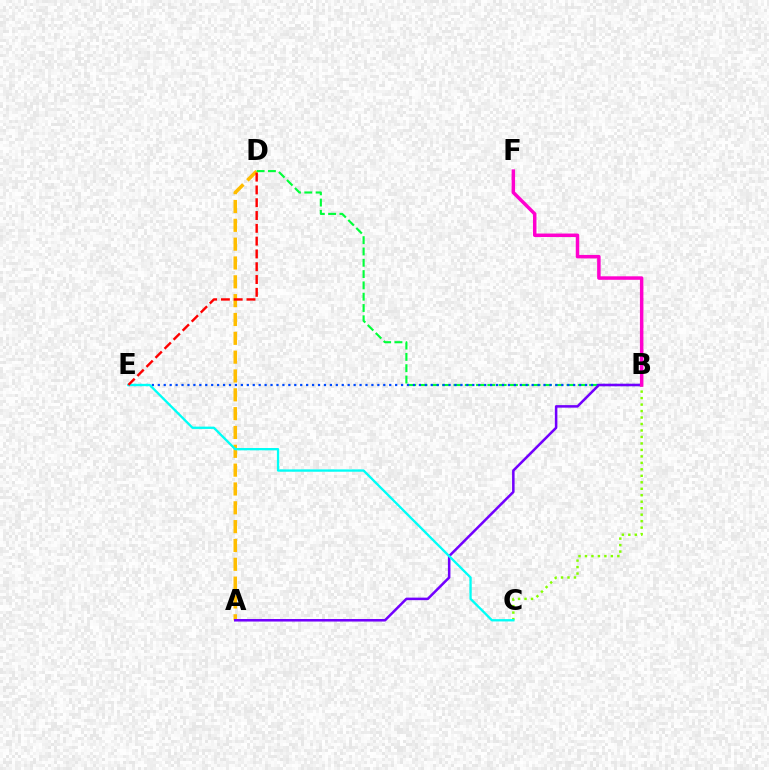{('A', 'D'): [{'color': '#ffbd00', 'line_style': 'dashed', 'thickness': 2.56}], ('B', 'C'): [{'color': '#84ff00', 'line_style': 'dotted', 'thickness': 1.76}], ('B', 'D'): [{'color': '#00ff39', 'line_style': 'dashed', 'thickness': 1.54}], ('B', 'E'): [{'color': '#004bff', 'line_style': 'dotted', 'thickness': 1.61}], ('A', 'B'): [{'color': '#7200ff', 'line_style': 'solid', 'thickness': 1.82}], ('C', 'E'): [{'color': '#00fff6', 'line_style': 'solid', 'thickness': 1.67}], ('D', 'E'): [{'color': '#ff0000', 'line_style': 'dashed', 'thickness': 1.74}], ('B', 'F'): [{'color': '#ff00cf', 'line_style': 'solid', 'thickness': 2.51}]}